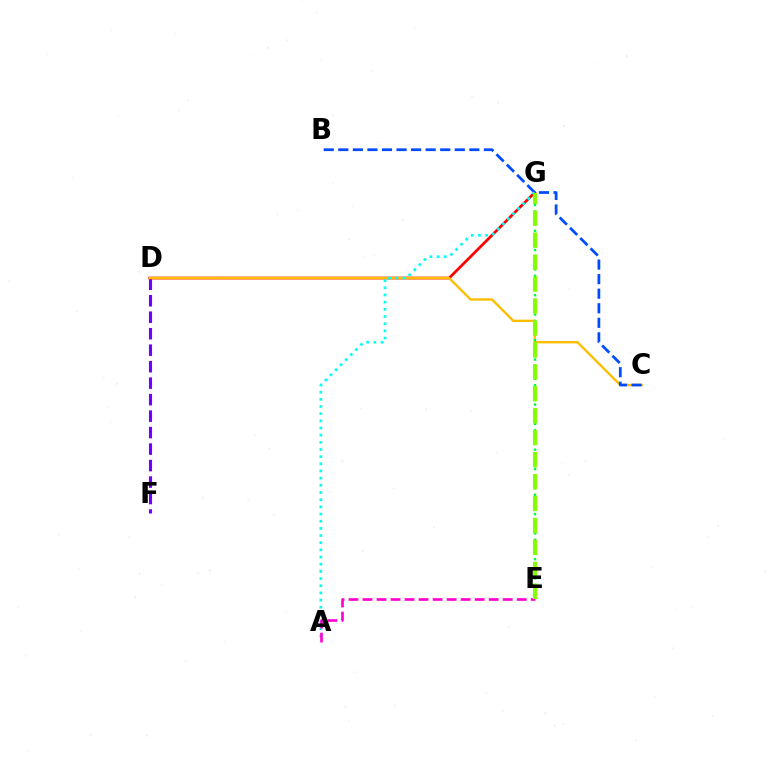{('D', 'G'): [{'color': '#ff0000', 'line_style': 'solid', 'thickness': 1.97}], ('D', 'F'): [{'color': '#7200ff', 'line_style': 'dashed', 'thickness': 2.24}], ('C', 'D'): [{'color': '#ffbd00', 'line_style': 'solid', 'thickness': 1.69}], ('E', 'G'): [{'color': '#00ff39', 'line_style': 'dotted', 'thickness': 1.75}, {'color': '#84ff00', 'line_style': 'dashed', 'thickness': 2.98}], ('B', 'C'): [{'color': '#004bff', 'line_style': 'dashed', 'thickness': 1.98}], ('A', 'G'): [{'color': '#00fff6', 'line_style': 'dotted', 'thickness': 1.95}], ('A', 'E'): [{'color': '#ff00cf', 'line_style': 'dashed', 'thickness': 1.9}]}